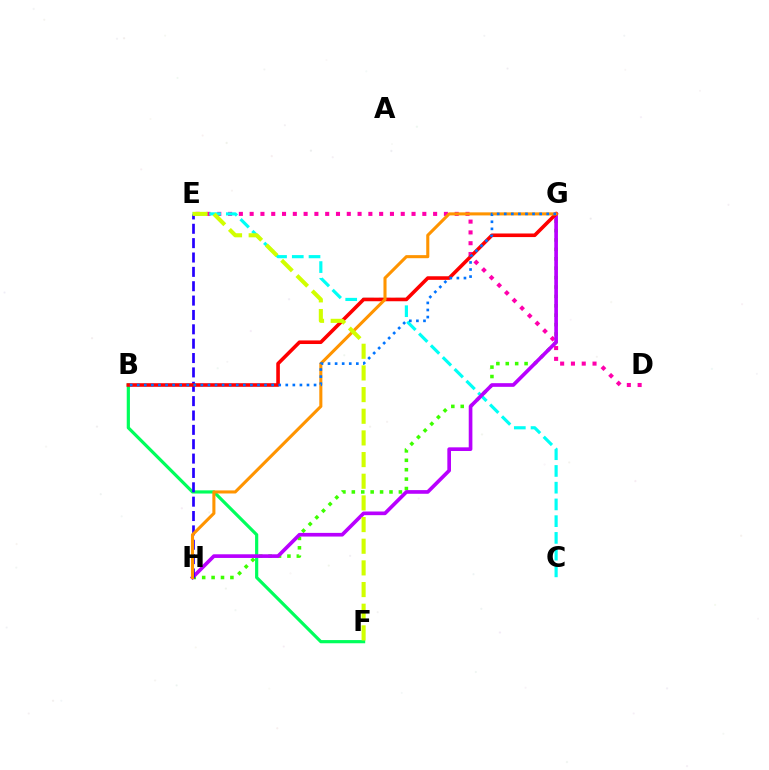{('D', 'E'): [{'color': '#ff00ac', 'line_style': 'dotted', 'thickness': 2.93}], ('C', 'E'): [{'color': '#00fff6', 'line_style': 'dashed', 'thickness': 2.27}], ('G', 'H'): [{'color': '#3dff00', 'line_style': 'dotted', 'thickness': 2.56}, {'color': '#b900ff', 'line_style': 'solid', 'thickness': 2.64}, {'color': '#ff9400', 'line_style': 'solid', 'thickness': 2.21}], ('B', 'F'): [{'color': '#00ff5c', 'line_style': 'solid', 'thickness': 2.3}], ('E', 'H'): [{'color': '#2500ff', 'line_style': 'dashed', 'thickness': 1.95}], ('B', 'G'): [{'color': '#ff0000', 'line_style': 'solid', 'thickness': 2.59}, {'color': '#0074ff', 'line_style': 'dotted', 'thickness': 1.92}], ('E', 'F'): [{'color': '#d1ff00', 'line_style': 'dashed', 'thickness': 2.94}]}